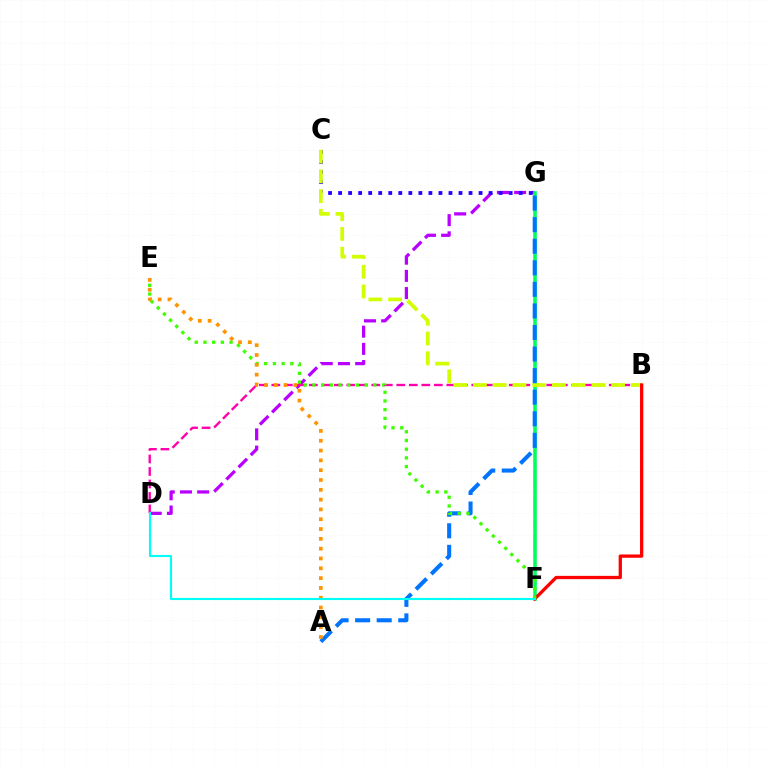{('D', 'G'): [{'color': '#b900ff', 'line_style': 'dashed', 'thickness': 2.34}], ('F', 'G'): [{'color': '#00ff5c', 'line_style': 'solid', 'thickness': 2.58}], ('B', 'D'): [{'color': '#ff00ac', 'line_style': 'dashed', 'thickness': 1.7}], ('C', 'G'): [{'color': '#2500ff', 'line_style': 'dotted', 'thickness': 2.73}], ('B', 'C'): [{'color': '#d1ff00', 'line_style': 'dashed', 'thickness': 2.68}], ('A', 'G'): [{'color': '#0074ff', 'line_style': 'dashed', 'thickness': 2.93}], ('B', 'F'): [{'color': '#ff0000', 'line_style': 'solid', 'thickness': 2.37}], ('E', 'F'): [{'color': '#3dff00', 'line_style': 'dotted', 'thickness': 2.36}], ('A', 'E'): [{'color': '#ff9400', 'line_style': 'dotted', 'thickness': 2.67}], ('D', 'F'): [{'color': '#00fff6', 'line_style': 'solid', 'thickness': 1.53}]}